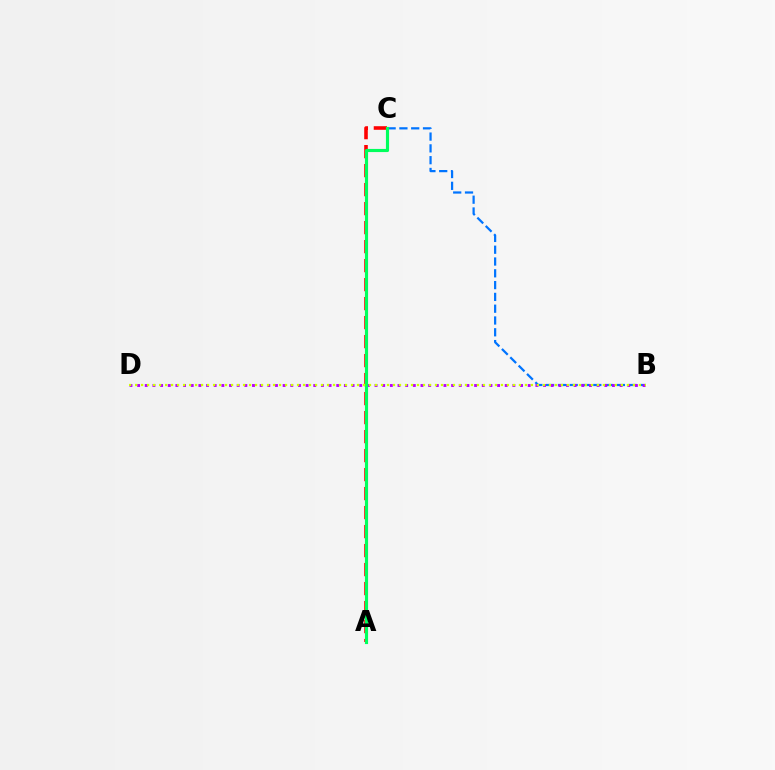{('A', 'C'): [{'color': '#ff0000', 'line_style': 'dashed', 'thickness': 2.58}, {'color': '#00ff5c', 'line_style': 'solid', 'thickness': 2.26}], ('B', 'C'): [{'color': '#0074ff', 'line_style': 'dashed', 'thickness': 1.6}], ('B', 'D'): [{'color': '#b900ff', 'line_style': 'dotted', 'thickness': 2.08}, {'color': '#d1ff00', 'line_style': 'dotted', 'thickness': 1.63}]}